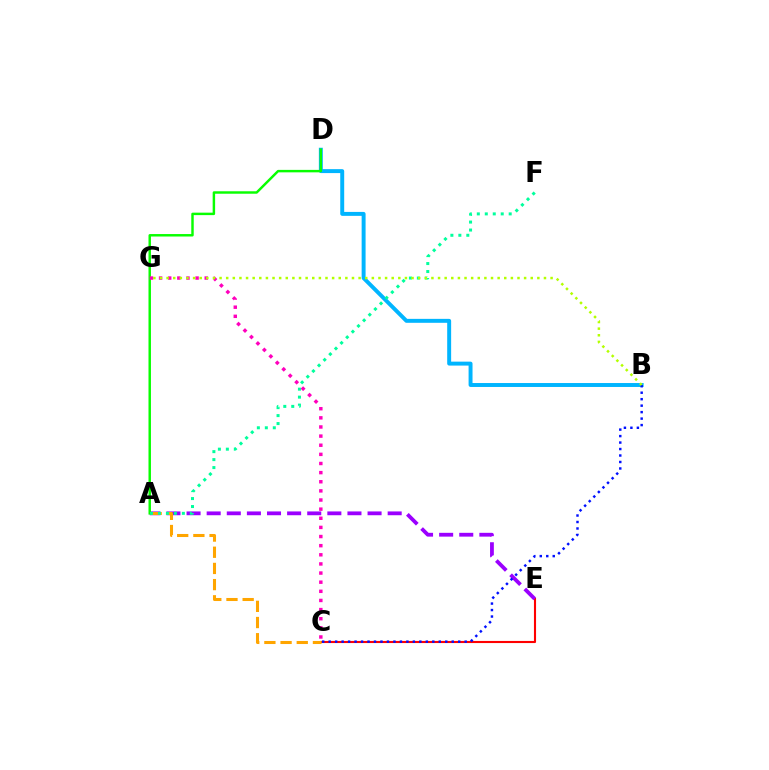{('C', 'E'): [{'color': '#ff0000', 'line_style': 'solid', 'thickness': 1.52}], ('B', 'D'): [{'color': '#00b5ff', 'line_style': 'solid', 'thickness': 2.84}], ('A', 'E'): [{'color': '#9b00ff', 'line_style': 'dashed', 'thickness': 2.73}], ('A', 'C'): [{'color': '#ffa500', 'line_style': 'dashed', 'thickness': 2.2}], ('A', 'D'): [{'color': '#08ff00', 'line_style': 'solid', 'thickness': 1.77}], ('C', 'G'): [{'color': '#ff00bd', 'line_style': 'dotted', 'thickness': 2.48}], ('B', 'C'): [{'color': '#0010ff', 'line_style': 'dotted', 'thickness': 1.76}], ('A', 'F'): [{'color': '#00ff9d', 'line_style': 'dotted', 'thickness': 2.17}], ('B', 'G'): [{'color': '#b3ff00', 'line_style': 'dotted', 'thickness': 1.8}]}